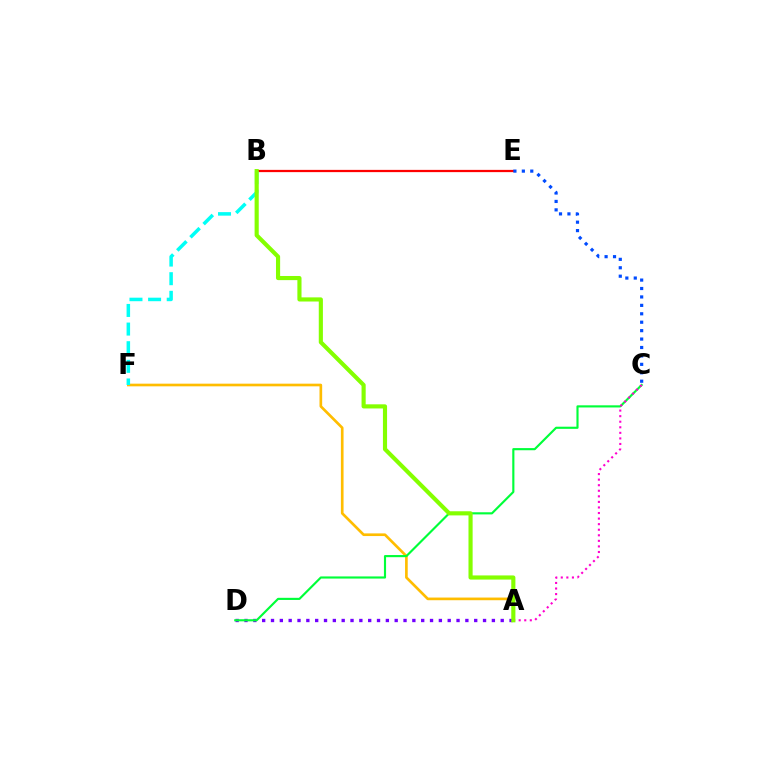{('A', 'F'): [{'color': '#ffbd00', 'line_style': 'solid', 'thickness': 1.92}], ('B', 'E'): [{'color': '#ff0000', 'line_style': 'solid', 'thickness': 1.62}], ('B', 'F'): [{'color': '#00fff6', 'line_style': 'dashed', 'thickness': 2.53}], ('A', 'D'): [{'color': '#7200ff', 'line_style': 'dotted', 'thickness': 2.4}], ('C', 'D'): [{'color': '#00ff39', 'line_style': 'solid', 'thickness': 1.54}], ('C', 'E'): [{'color': '#004bff', 'line_style': 'dotted', 'thickness': 2.29}], ('A', 'C'): [{'color': '#ff00cf', 'line_style': 'dotted', 'thickness': 1.51}], ('A', 'B'): [{'color': '#84ff00', 'line_style': 'solid', 'thickness': 2.98}]}